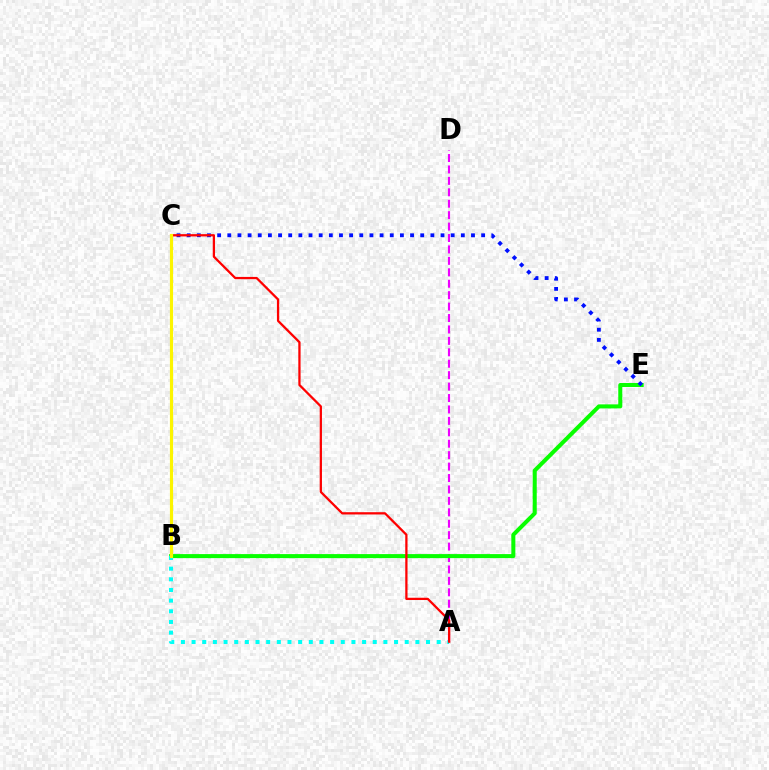{('A', 'D'): [{'color': '#ee00ff', 'line_style': 'dashed', 'thickness': 1.55}], ('B', 'E'): [{'color': '#08ff00', 'line_style': 'solid', 'thickness': 2.9}], ('A', 'B'): [{'color': '#00fff6', 'line_style': 'dotted', 'thickness': 2.9}], ('C', 'E'): [{'color': '#0010ff', 'line_style': 'dotted', 'thickness': 2.76}], ('A', 'C'): [{'color': '#ff0000', 'line_style': 'solid', 'thickness': 1.63}], ('B', 'C'): [{'color': '#fcf500', 'line_style': 'solid', 'thickness': 2.27}]}